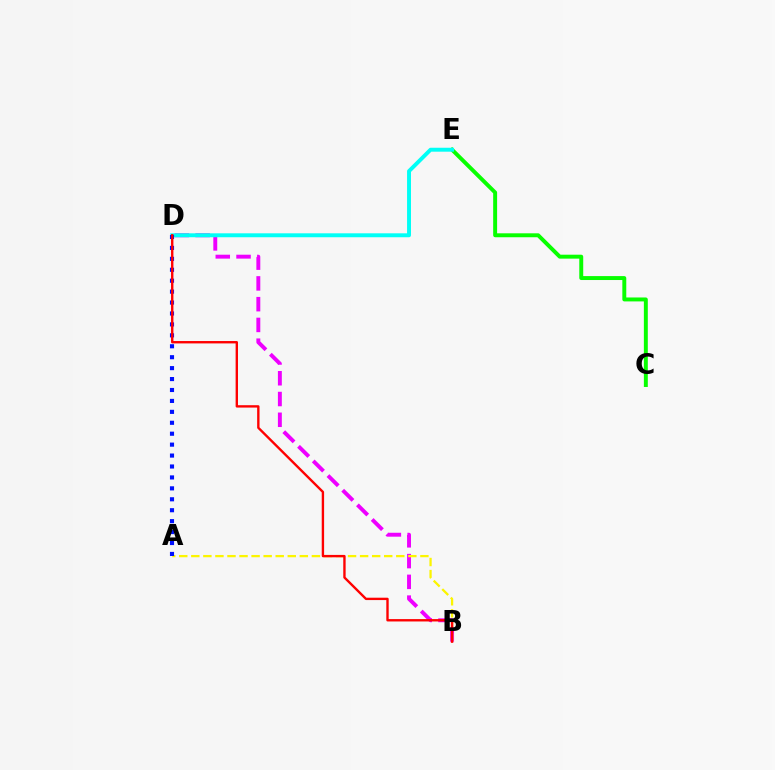{('C', 'E'): [{'color': '#08ff00', 'line_style': 'solid', 'thickness': 2.83}], ('B', 'D'): [{'color': '#ee00ff', 'line_style': 'dashed', 'thickness': 2.82}, {'color': '#ff0000', 'line_style': 'solid', 'thickness': 1.71}], ('A', 'B'): [{'color': '#fcf500', 'line_style': 'dashed', 'thickness': 1.64}], ('D', 'E'): [{'color': '#00fff6', 'line_style': 'solid', 'thickness': 2.83}], ('A', 'D'): [{'color': '#0010ff', 'line_style': 'dotted', 'thickness': 2.97}]}